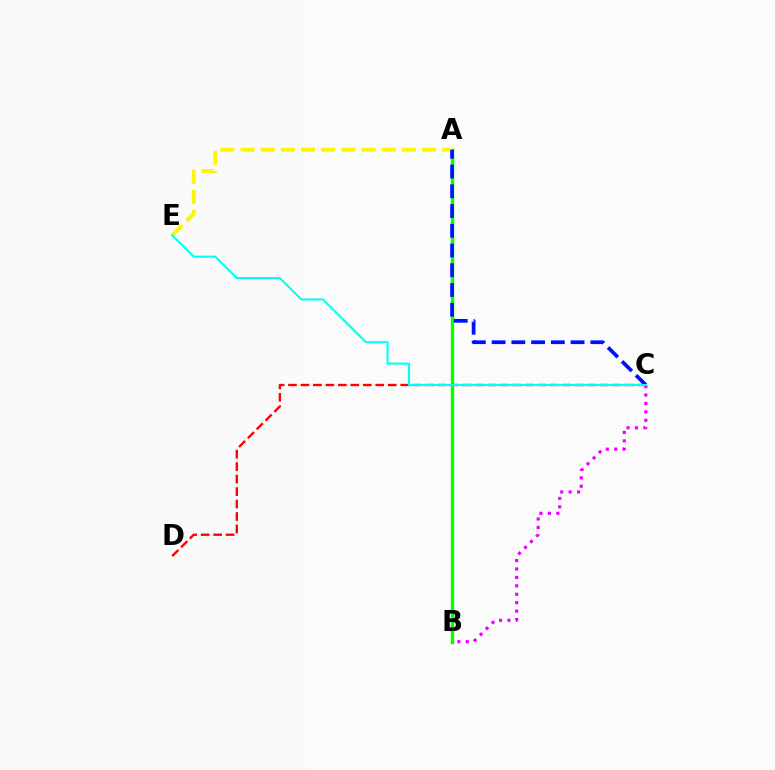{('C', 'D'): [{'color': '#ff0000', 'line_style': 'dashed', 'thickness': 1.69}], ('B', 'C'): [{'color': '#ee00ff', 'line_style': 'dotted', 'thickness': 2.29}], ('A', 'B'): [{'color': '#08ff00', 'line_style': 'solid', 'thickness': 2.46}], ('A', 'E'): [{'color': '#fcf500', 'line_style': 'dashed', 'thickness': 2.74}], ('A', 'C'): [{'color': '#0010ff', 'line_style': 'dashed', 'thickness': 2.68}], ('C', 'E'): [{'color': '#00fff6', 'line_style': 'solid', 'thickness': 1.51}]}